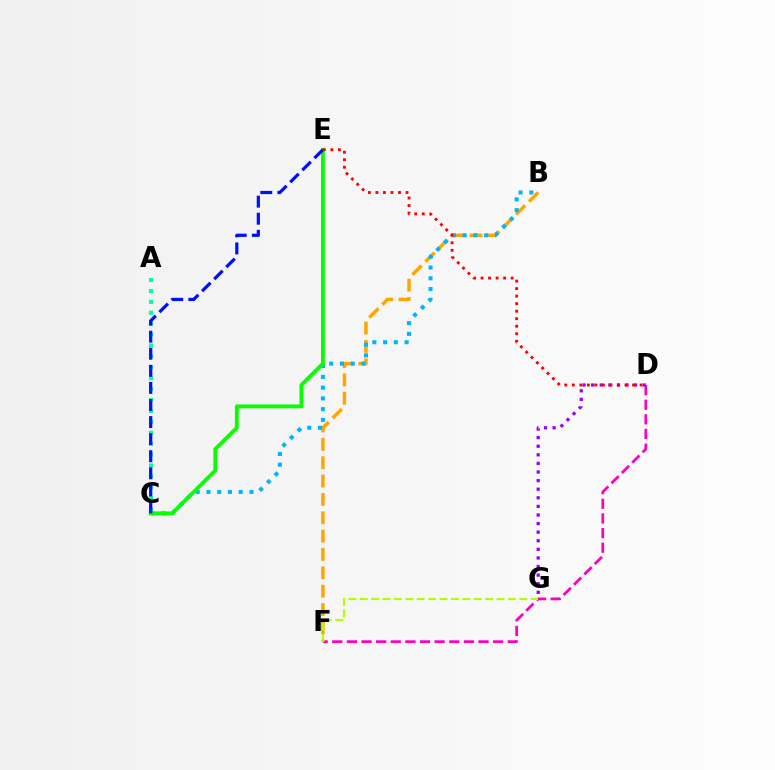{('D', 'F'): [{'color': '#ff00bd', 'line_style': 'dashed', 'thickness': 1.99}], ('A', 'C'): [{'color': '#00ff9d', 'line_style': 'dotted', 'thickness': 2.96}], ('B', 'F'): [{'color': '#ffa500', 'line_style': 'dashed', 'thickness': 2.49}], ('D', 'G'): [{'color': '#9b00ff', 'line_style': 'dotted', 'thickness': 2.33}], ('B', 'C'): [{'color': '#00b5ff', 'line_style': 'dotted', 'thickness': 2.92}], ('C', 'E'): [{'color': '#08ff00', 'line_style': 'solid', 'thickness': 2.76}, {'color': '#0010ff', 'line_style': 'dashed', 'thickness': 2.32}], ('F', 'G'): [{'color': '#b3ff00', 'line_style': 'dashed', 'thickness': 1.55}], ('D', 'E'): [{'color': '#ff0000', 'line_style': 'dotted', 'thickness': 2.04}]}